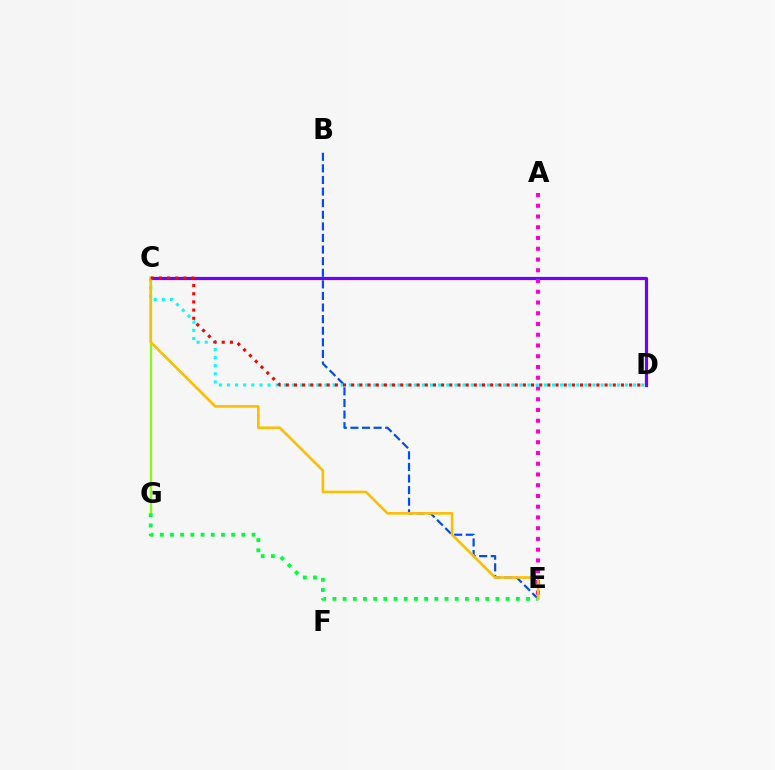{('C', 'D'): [{'color': '#7200ff', 'line_style': 'solid', 'thickness': 2.3}, {'color': '#00fff6', 'line_style': 'dotted', 'thickness': 2.21}, {'color': '#ff0000', 'line_style': 'dotted', 'thickness': 2.22}], ('B', 'E'): [{'color': '#004bff', 'line_style': 'dashed', 'thickness': 1.58}], ('A', 'E'): [{'color': '#ff00cf', 'line_style': 'dotted', 'thickness': 2.92}], ('C', 'G'): [{'color': '#84ff00', 'line_style': 'solid', 'thickness': 1.63}], ('E', 'G'): [{'color': '#00ff39', 'line_style': 'dotted', 'thickness': 2.77}], ('C', 'E'): [{'color': '#ffbd00', 'line_style': 'solid', 'thickness': 1.89}]}